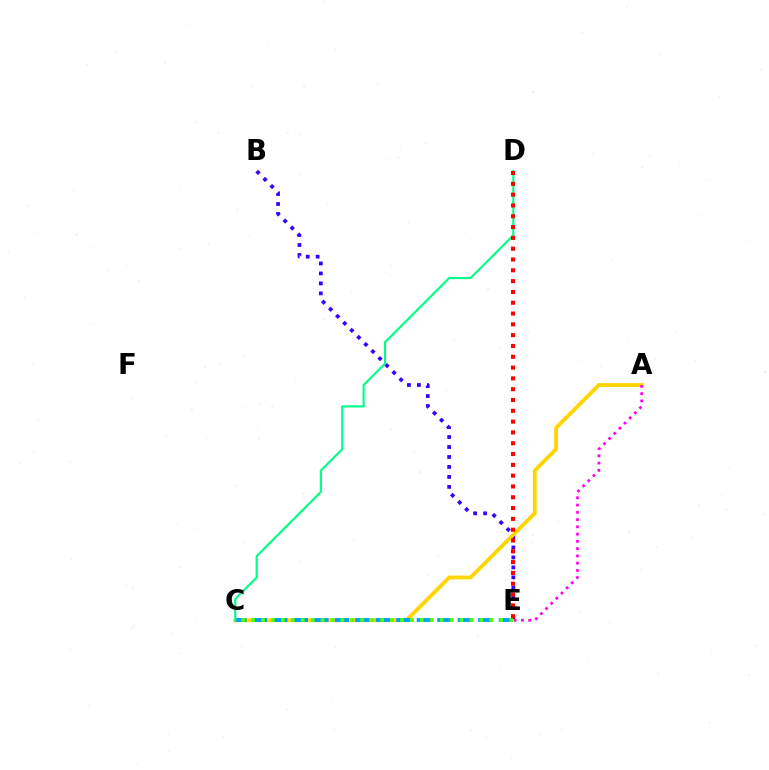{('B', 'E'): [{'color': '#3700ff', 'line_style': 'dotted', 'thickness': 2.71}], ('A', 'C'): [{'color': '#ffd500', 'line_style': 'solid', 'thickness': 2.74}], ('C', 'E'): [{'color': '#009eff', 'line_style': 'dashed', 'thickness': 2.78}, {'color': '#4fff00', 'line_style': 'dotted', 'thickness': 2.7}], ('C', 'D'): [{'color': '#00ff86', 'line_style': 'solid', 'thickness': 1.54}], ('A', 'E'): [{'color': '#ff00ed', 'line_style': 'dotted', 'thickness': 1.97}], ('D', 'E'): [{'color': '#ff0000', 'line_style': 'dotted', 'thickness': 2.94}]}